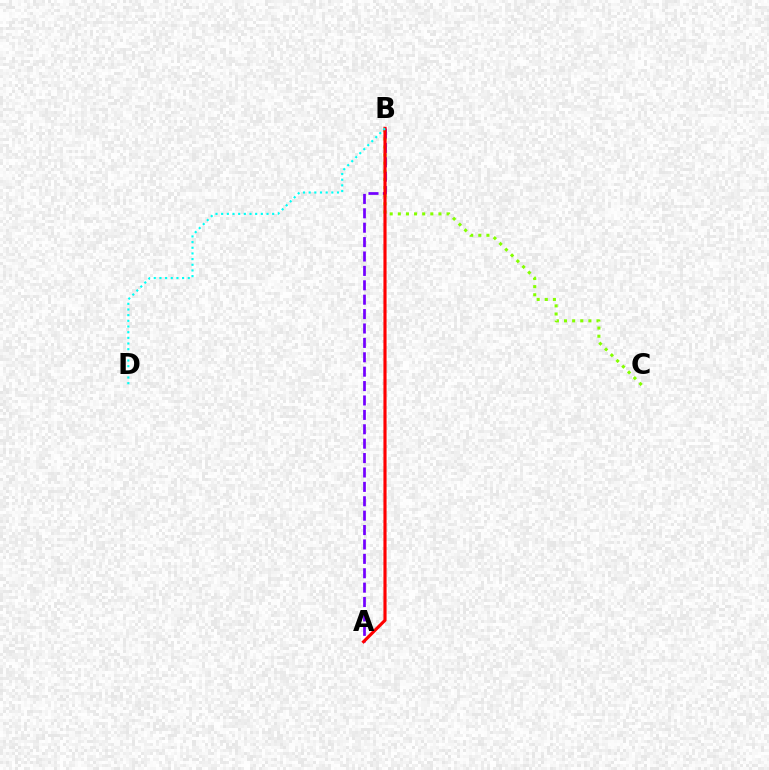{('B', 'C'): [{'color': '#84ff00', 'line_style': 'dotted', 'thickness': 2.21}], ('A', 'B'): [{'color': '#7200ff', 'line_style': 'dashed', 'thickness': 1.96}, {'color': '#ff0000', 'line_style': 'solid', 'thickness': 2.26}], ('B', 'D'): [{'color': '#00fff6', 'line_style': 'dotted', 'thickness': 1.54}]}